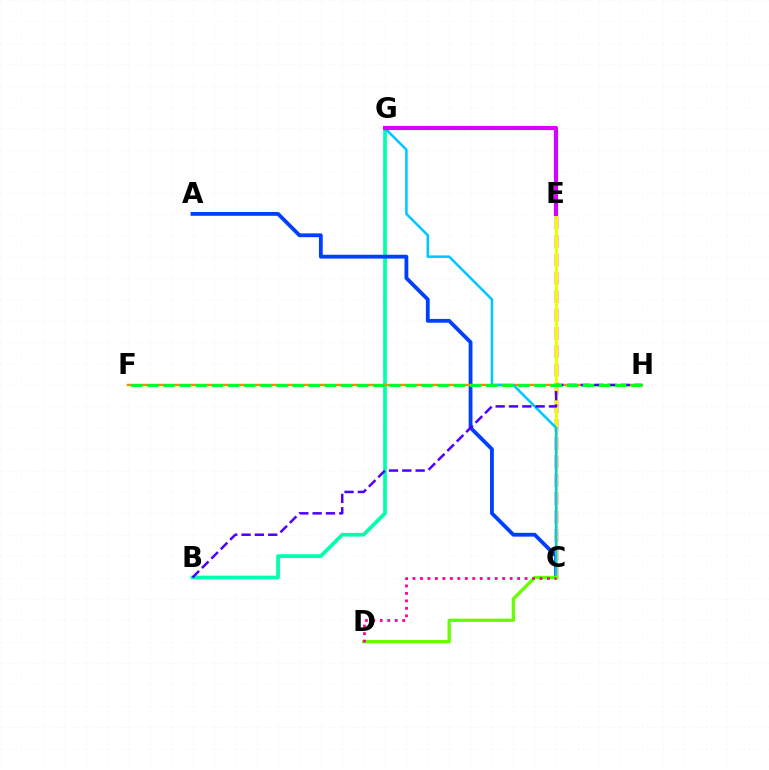{('B', 'G'): [{'color': '#00ffaf', 'line_style': 'solid', 'thickness': 2.67}], ('A', 'C'): [{'color': '#003fff', 'line_style': 'solid', 'thickness': 2.74}], ('C', 'E'): [{'color': '#ff0000', 'line_style': 'dashed', 'thickness': 2.49}, {'color': '#eeff00', 'line_style': 'solid', 'thickness': 2.14}], ('F', 'H'): [{'color': '#ff8800', 'line_style': 'solid', 'thickness': 1.74}, {'color': '#00ff27', 'line_style': 'dashed', 'thickness': 2.19}], ('C', 'G'): [{'color': '#00c7ff', 'line_style': 'solid', 'thickness': 1.84}], ('E', 'G'): [{'color': '#d600ff', 'line_style': 'solid', 'thickness': 3.0}], ('C', 'D'): [{'color': '#66ff00', 'line_style': 'solid', 'thickness': 2.37}, {'color': '#ff00a0', 'line_style': 'dotted', 'thickness': 2.03}], ('B', 'H'): [{'color': '#4f00ff', 'line_style': 'dashed', 'thickness': 1.81}]}